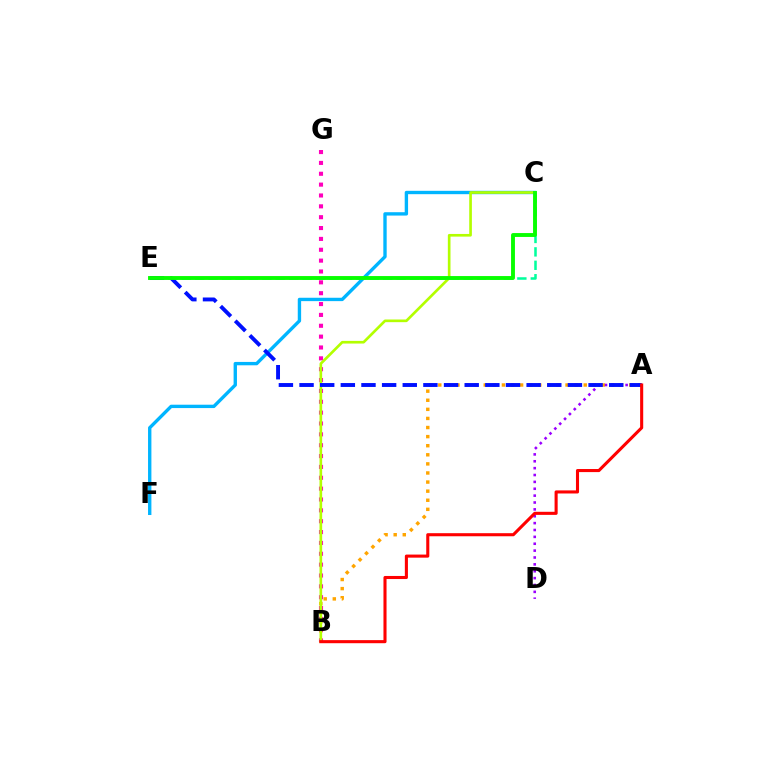{('A', 'B'): [{'color': '#ffa500', 'line_style': 'dotted', 'thickness': 2.47}, {'color': '#ff0000', 'line_style': 'solid', 'thickness': 2.22}], ('B', 'G'): [{'color': '#ff00bd', 'line_style': 'dotted', 'thickness': 2.95}], ('C', 'F'): [{'color': '#00b5ff', 'line_style': 'solid', 'thickness': 2.42}], ('A', 'D'): [{'color': '#9b00ff', 'line_style': 'dotted', 'thickness': 1.87}], ('B', 'C'): [{'color': '#b3ff00', 'line_style': 'solid', 'thickness': 1.92}], ('C', 'E'): [{'color': '#00ff9d', 'line_style': 'dashed', 'thickness': 1.82}, {'color': '#08ff00', 'line_style': 'solid', 'thickness': 2.8}], ('A', 'E'): [{'color': '#0010ff', 'line_style': 'dashed', 'thickness': 2.8}]}